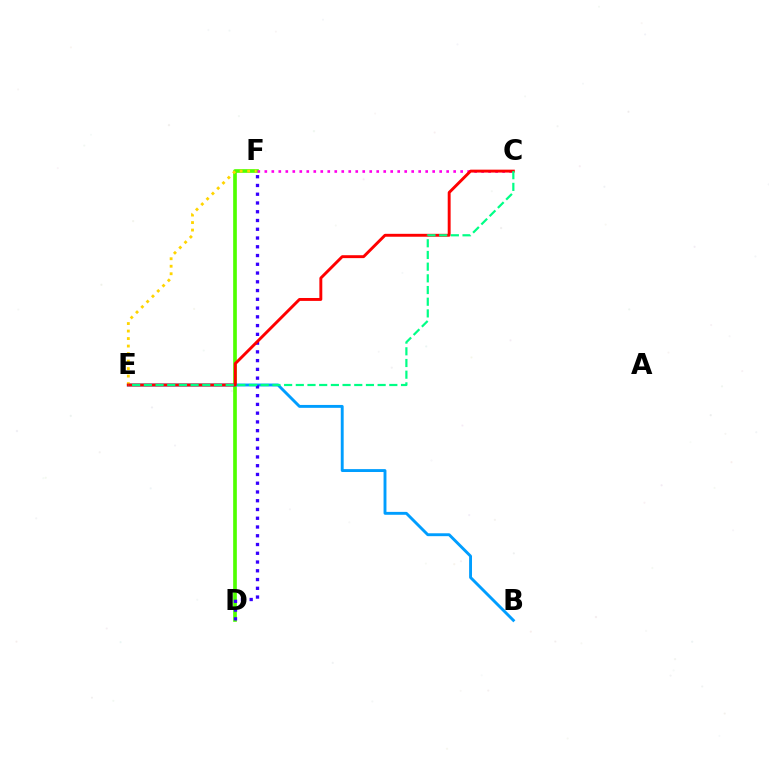{('D', 'F'): [{'color': '#4fff00', 'line_style': 'solid', 'thickness': 2.65}, {'color': '#3700ff', 'line_style': 'dotted', 'thickness': 2.38}], ('B', 'E'): [{'color': '#009eff', 'line_style': 'solid', 'thickness': 2.08}], ('C', 'F'): [{'color': '#ff00ed', 'line_style': 'dotted', 'thickness': 1.9}], ('E', 'F'): [{'color': '#ffd500', 'line_style': 'dotted', 'thickness': 2.04}], ('C', 'E'): [{'color': '#ff0000', 'line_style': 'solid', 'thickness': 2.09}, {'color': '#00ff86', 'line_style': 'dashed', 'thickness': 1.59}]}